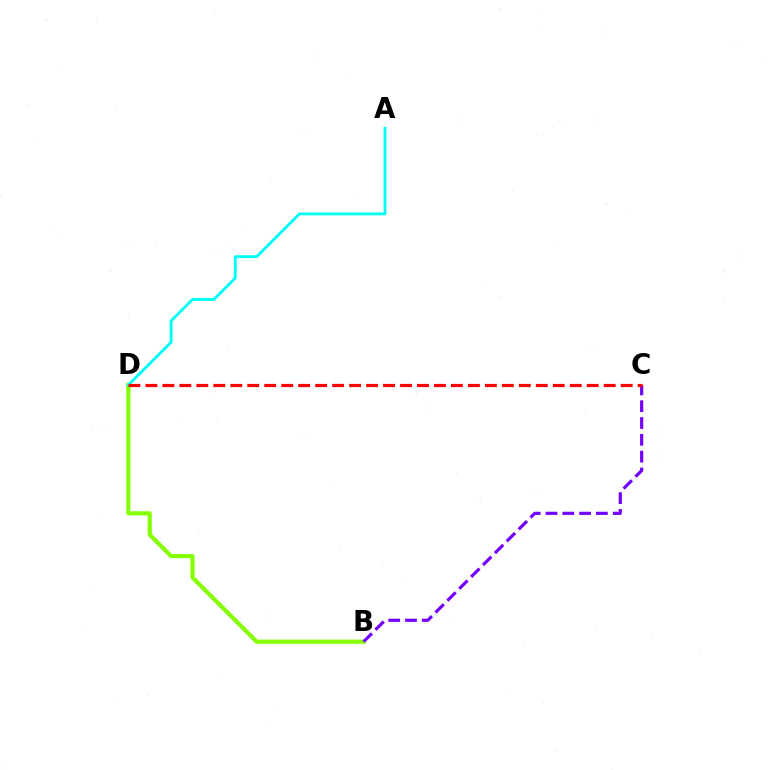{('B', 'D'): [{'color': '#84ff00', 'line_style': 'solid', 'thickness': 2.99}], ('A', 'D'): [{'color': '#00fff6', 'line_style': 'solid', 'thickness': 2.05}], ('B', 'C'): [{'color': '#7200ff', 'line_style': 'dashed', 'thickness': 2.28}], ('C', 'D'): [{'color': '#ff0000', 'line_style': 'dashed', 'thickness': 2.31}]}